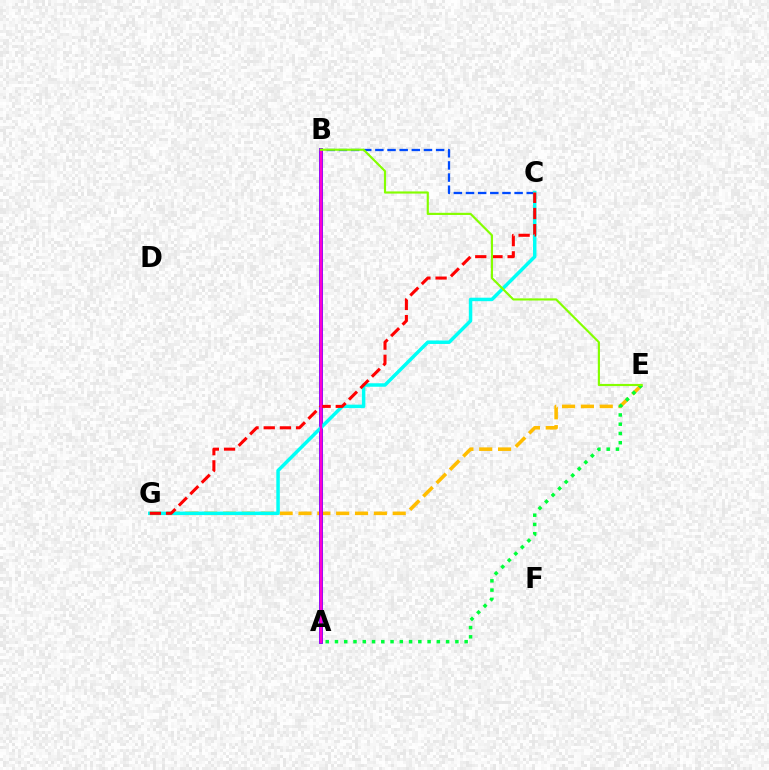{('B', 'C'): [{'color': '#004bff', 'line_style': 'dashed', 'thickness': 1.65}], ('E', 'G'): [{'color': '#ffbd00', 'line_style': 'dashed', 'thickness': 2.56}], ('A', 'B'): [{'color': '#7200ff', 'line_style': 'solid', 'thickness': 2.78}, {'color': '#ff00cf', 'line_style': 'solid', 'thickness': 1.78}], ('C', 'G'): [{'color': '#00fff6', 'line_style': 'solid', 'thickness': 2.5}, {'color': '#ff0000', 'line_style': 'dashed', 'thickness': 2.2}], ('A', 'E'): [{'color': '#00ff39', 'line_style': 'dotted', 'thickness': 2.52}], ('B', 'E'): [{'color': '#84ff00', 'line_style': 'solid', 'thickness': 1.55}]}